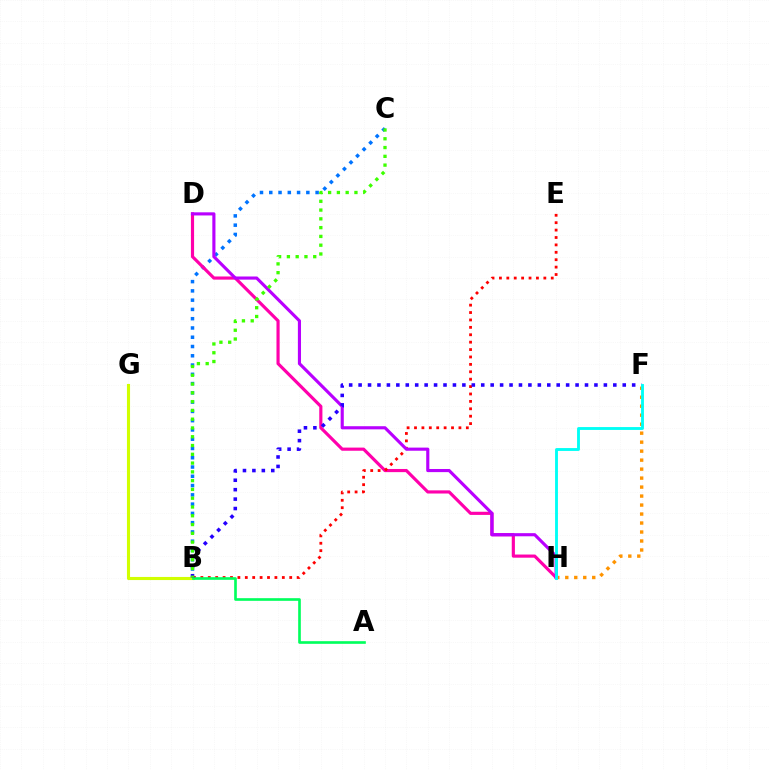{('B', 'C'): [{'color': '#0074ff', 'line_style': 'dotted', 'thickness': 2.52}, {'color': '#3dff00', 'line_style': 'dotted', 'thickness': 2.39}], ('F', 'H'): [{'color': '#ff9400', 'line_style': 'dotted', 'thickness': 2.44}, {'color': '#00fff6', 'line_style': 'solid', 'thickness': 2.07}], ('B', 'G'): [{'color': '#d1ff00', 'line_style': 'solid', 'thickness': 2.23}], ('D', 'H'): [{'color': '#ff00ac', 'line_style': 'solid', 'thickness': 2.27}, {'color': '#b900ff', 'line_style': 'solid', 'thickness': 2.25}], ('B', 'E'): [{'color': '#ff0000', 'line_style': 'dotted', 'thickness': 2.01}], ('A', 'B'): [{'color': '#00ff5c', 'line_style': 'solid', 'thickness': 1.91}], ('B', 'F'): [{'color': '#2500ff', 'line_style': 'dotted', 'thickness': 2.56}]}